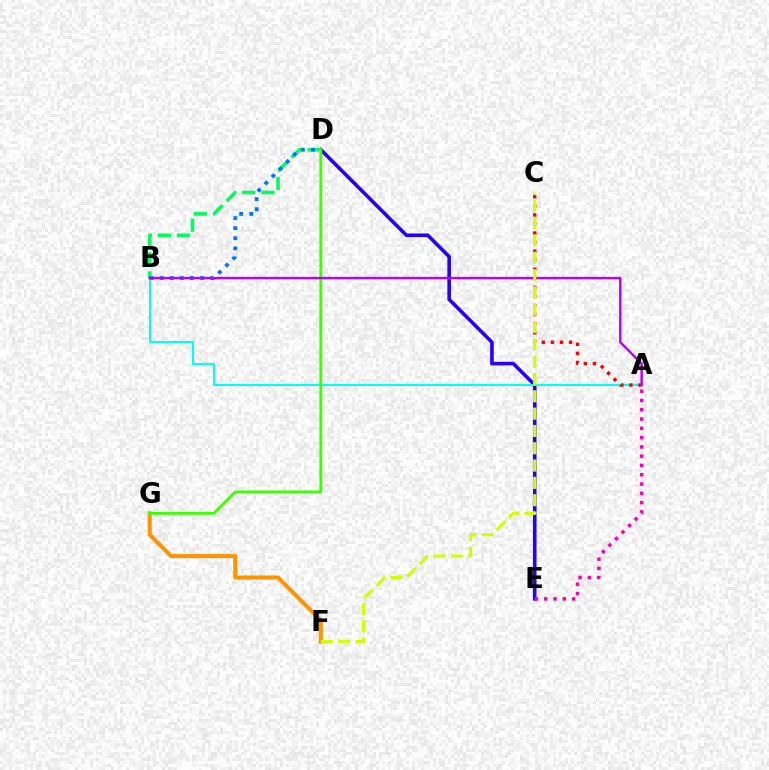{('D', 'E'): [{'color': '#2500ff', 'line_style': 'solid', 'thickness': 2.6}], ('B', 'D'): [{'color': '#00ff5c', 'line_style': 'dashed', 'thickness': 2.6}, {'color': '#0074ff', 'line_style': 'dotted', 'thickness': 2.74}], ('A', 'B'): [{'color': '#00fff6', 'line_style': 'solid', 'thickness': 1.52}, {'color': '#b900ff', 'line_style': 'solid', 'thickness': 1.75}], ('A', 'C'): [{'color': '#ff0000', 'line_style': 'dotted', 'thickness': 2.46}], ('F', 'G'): [{'color': '#ff9400', 'line_style': 'solid', 'thickness': 2.91}], ('D', 'G'): [{'color': '#3dff00', 'line_style': 'solid', 'thickness': 2.05}], ('A', 'E'): [{'color': '#ff00ac', 'line_style': 'dotted', 'thickness': 2.52}], ('C', 'F'): [{'color': '#d1ff00', 'line_style': 'dashed', 'thickness': 2.35}]}